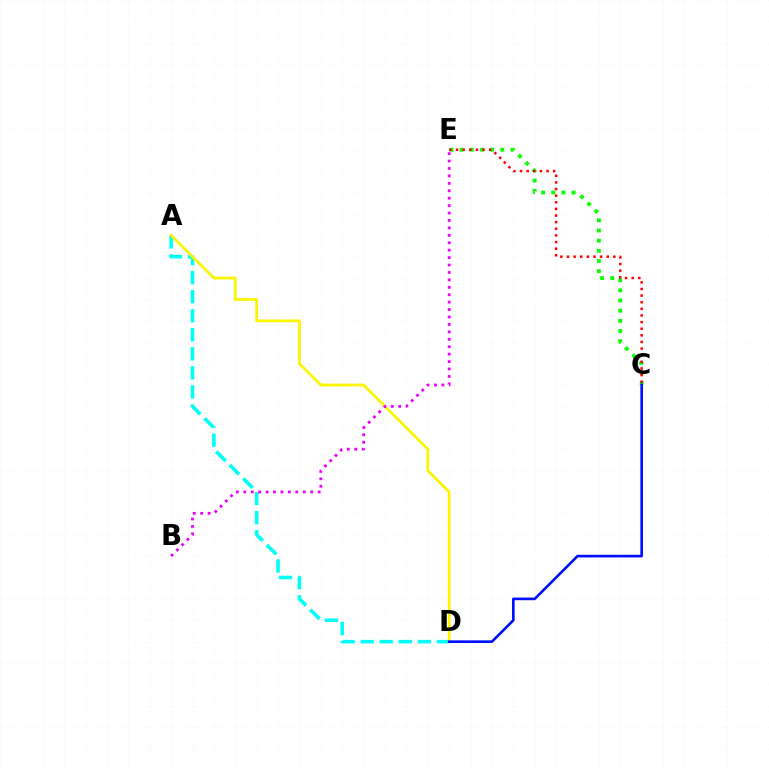{('C', 'E'): [{'color': '#08ff00', 'line_style': 'dotted', 'thickness': 2.76}, {'color': '#ff0000', 'line_style': 'dotted', 'thickness': 1.8}], ('A', 'D'): [{'color': '#00fff6', 'line_style': 'dashed', 'thickness': 2.59}, {'color': '#fcf500', 'line_style': 'solid', 'thickness': 2.0}], ('C', 'D'): [{'color': '#0010ff', 'line_style': 'solid', 'thickness': 1.9}], ('B', 'E'): [{'color': '#ee00ff', 'line_style': 'dotted', 'thickness': 2.02}]}